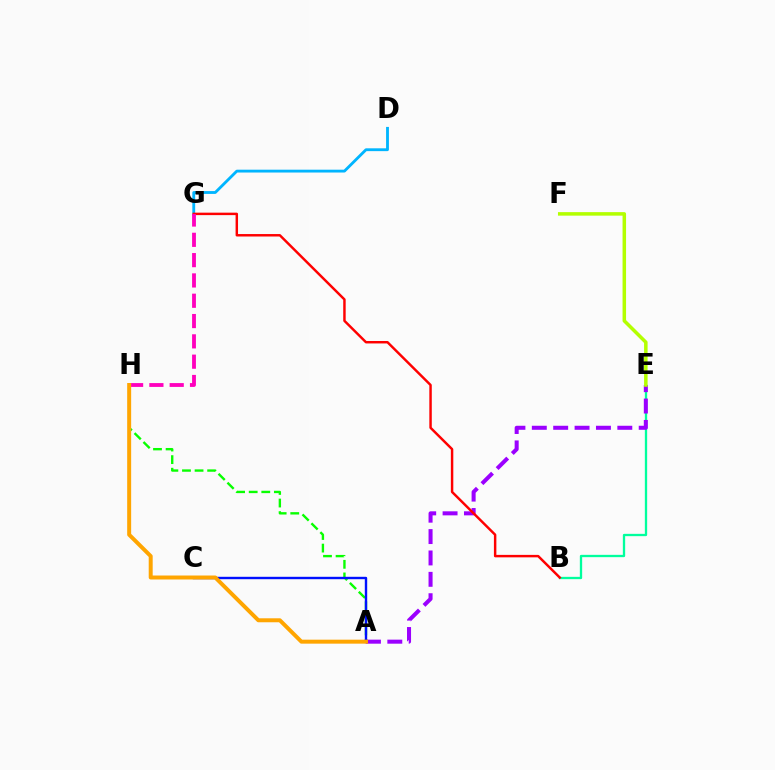{('B', 'E'): [{'color': '#00ff9d', 'line_style': 'solid', 'thickness': 1.66}], ('A', 'E'): [{'color': '#9b00ff', 'line_style': 'dashed', 'thickness': 2.9}], ('D', 'G'): [{'color': '#00b5ff', 'line_style': 'solid', 'thickness': 2.04}], ('A', 'H'): [{'color': '#08ff00', 'line_style': 'dashed', 'thickness': 1.71}, {'color': '#ffa500', 'line_style': 'solid', 'thickness': 2.86}], ('B', 'G'): [{'color': '#ff0000', 'line_style': 'solid', 'thickness': 1.77}], ('A', 'C'): [{'color': '#0010ff', 'line_style': 'solid', 'thickness': 1.73}], ('E', 'F'): [{'color': '#b3ff00', 'line_style': 'solid', 'thickness': 2.53}], ('G', 'H'): [{'color': '#ff00bd', 'line_style': 'dashed', 'thickness': 2.76}]}